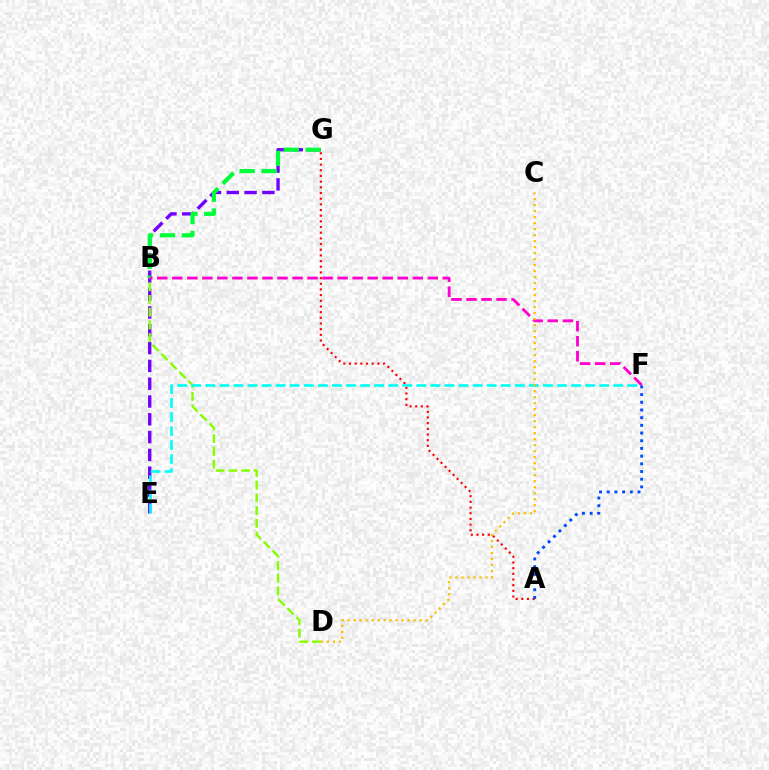{('E', 'G'): [{'color': '#7200ff', 'line_style': 'dashed', 'thickness': 2.42}], ('A', 'G'): [{'color': '#ff0000', 'line_style': 'dotted', 'thickness': 1.54}], ('B', 'D'): [{'color': '#84ff00', 'line_style': 'dashed', 'thickness': 1.73}], ('E', 'F'): [{'color': '#00fff6', 'line_style': 'dashed', 'thickness': 1.91}], ('B', 'G'): [{'color': '#00ff39', 'line_style': 'dashed', 'thickness': 2.97}], ('A', 'F'): [{'color': '#004bff', 'line_style': 'dotted', 'thickness': 2.09}], ('B', 'F'): [{'color': '#ff00cf', 'line_style': 'dashed', 'thickness': 2.04}], ('C', 'D'): [{'color': '#ffbd00', 'line_style': 'dotted', 'thickness': 1.63}]}